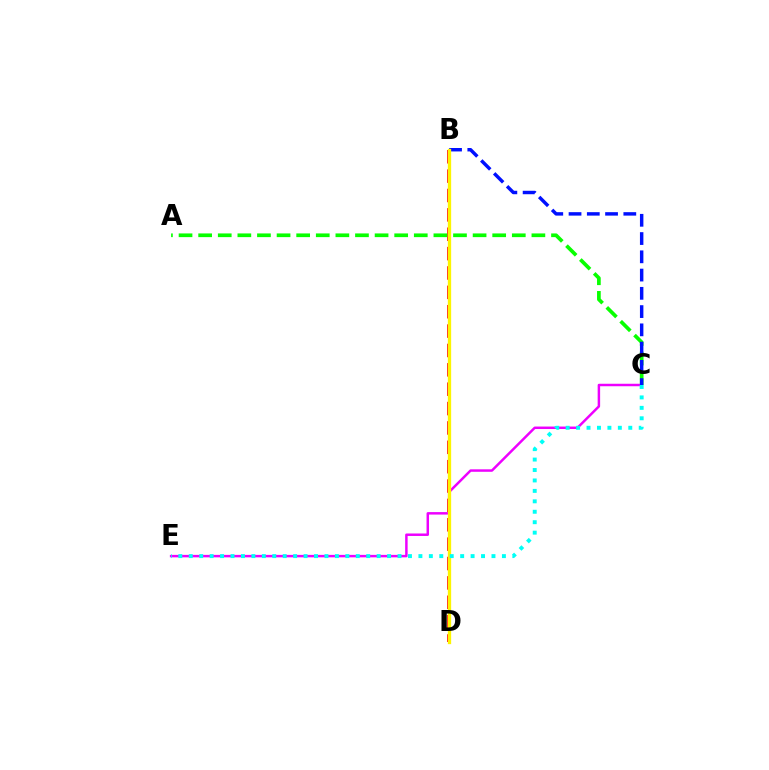{('B', 'D'): [{'color': '#ff0000', 'line_style': 'dashed', 'thickness': 2.63}, {'color': '#fcf500', 'line_style': 'solid', 'thickness': 2.37}], ('A', 'C'): [{'color': '#08ff00', 'line_style': 'dashed', 'thickness': 2.66}], ('C', 'E'): [{'color': '#ee00ff', 'line_style': 'solid', 'thickness': 1.78}, {'color': '#00fff6', 'line_style': 'dotted', 'thickness': 2.84}], ('B', 'C'): [{'color': '#0010ff', 'line_style': 'dashed', 'thickness': 2.48}]}